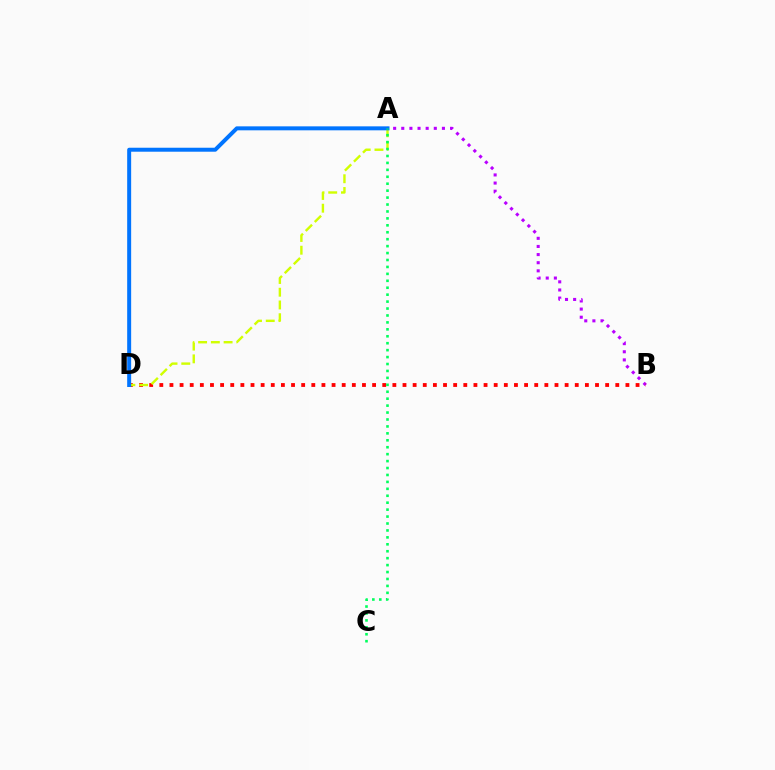{('A', 'B'): [{'color': '#b900ff', 'line_style': 'dotted', 'thickness': 2.21}], ('B', 'D'): [{'color': '#ff0000', 'line_style': 'dotted', 'thickness': 2.75}], ('A', 'D'): [{'color': '#d1ff00', 'line_style': 'dashed', 'thickness': 1.73}, {'color': '#0074ff', 'line_style': 'solid', 'thickness': 2.86}], ('A', 'C'): [{'color': '#00ff5c', 'line_style': 'dotted', 'thickness': 1.88}]}